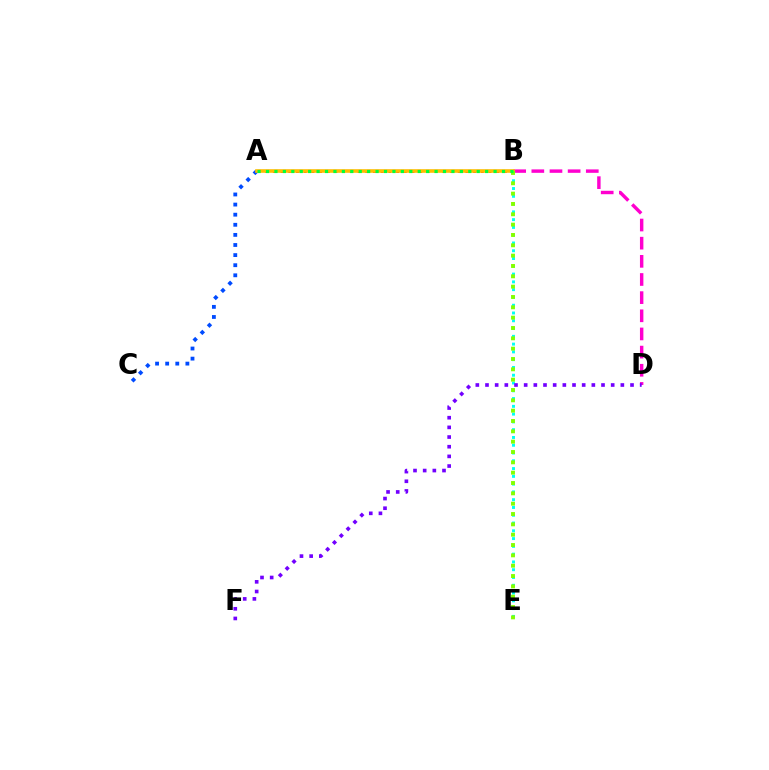{('B', 'D'): [{'color': '#ff00cf', 'line_style': 'dashed', 'thickness': 2.47}], ('A', 'B'): [{'color': '#ff0000', 'line_style': 'dotted', 'thickness': 2.09}, {'color': '#ffbd00', 'line_style': 'solid', 'thickness': 2.6}, {'color': '#00ff39', 'line_style': 'dotted', 'thickness': 2.29}], ('B', 'E'): [{'color': '#00fff6', 'line_style': 'dotted', 'thickness': 2.11}, {'color': '#84ff00', 'line_style': 'dotted', 'thickness': 2.81}], ('A', 'C'): [{'color': '#004bff', 'line_style': 'dotted', 'thickness': 2.75}], ('D', 'F'): [{'color': '#7200ff', 'line_style': 'dotted', 'thickness': 2.63}]}